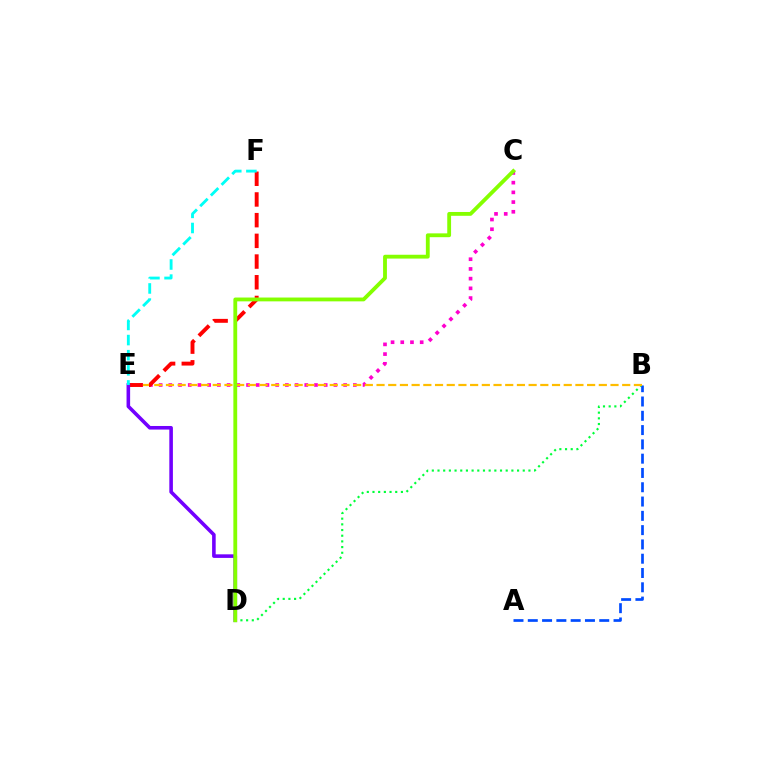{('B', 'D'): [{'color': '#00ff39', 'line_style': 'dotted', 'thickness': 1.54}], ('A', 'B'): [{'color': '#004bff', 'line_style': 'dashed', 'thickness': 1.94}], ('C', 'E'): [{'color': '#ff00cf', 'line_style': 'dotted', 'thickness': 2.64}], ('B', 'E'): [{'color': '#ffbd00', 'line_style': 'dashed', 'thickness': 1.59}], ('E', 'F'): [{'color': '#ff0000', 'line_style': 'dashed', 'thickness': 2.81}, {'color': '#00fff6', 'line_style': 'dashed', 'thickness': 2.05}], ('D', 'E'): [{'color': '#7200ff', 'line_style': 'solid', 'thickness': 2.58}], ('C', 'D'): [{'color': '#84ff00', 'line_style': 'solid', 'thickness': 2.75}]}